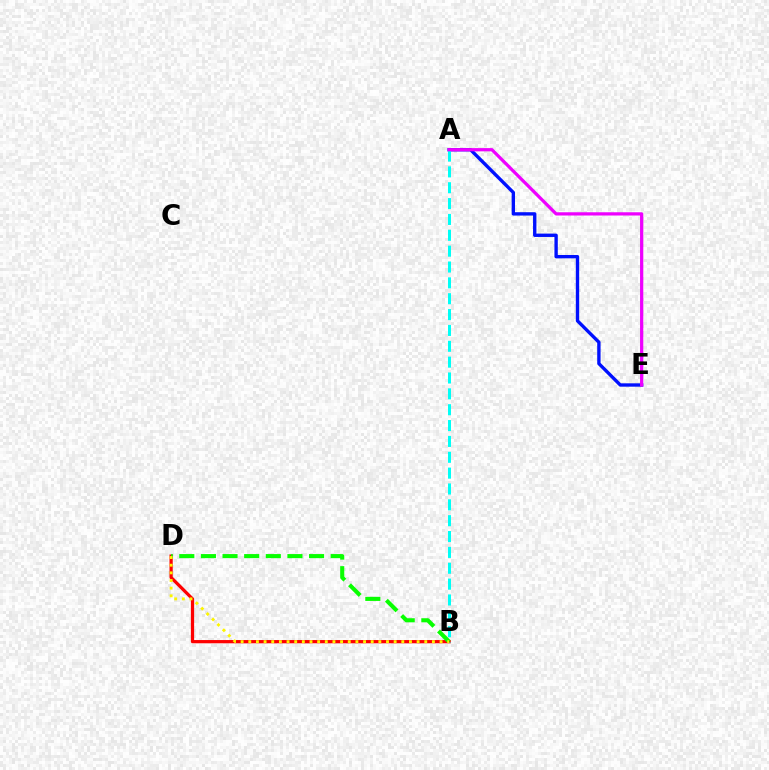{('A', 'E'): [{'color': '#0010ff', 'line_style': 'solid', 'thickness': 2.42}, {'color': '#ee00ff', 'line_style': 'solid', 'thickness': 2.34}], ('B', 'D'): [{'color': '#ff0000', 'line_style': 'solid', 'thickness': 2.33}, {'color': '#08ff00', 'line_style': 'dashed', 'thickness': 2.94}, {'color': '#fcf500', 'line_style': 'dotted', 'thickness': 2.08}], ('A', 'B'): [{'color': '#00fff6', 'line_style': 'dashed', 'thickness': 2.15}]}